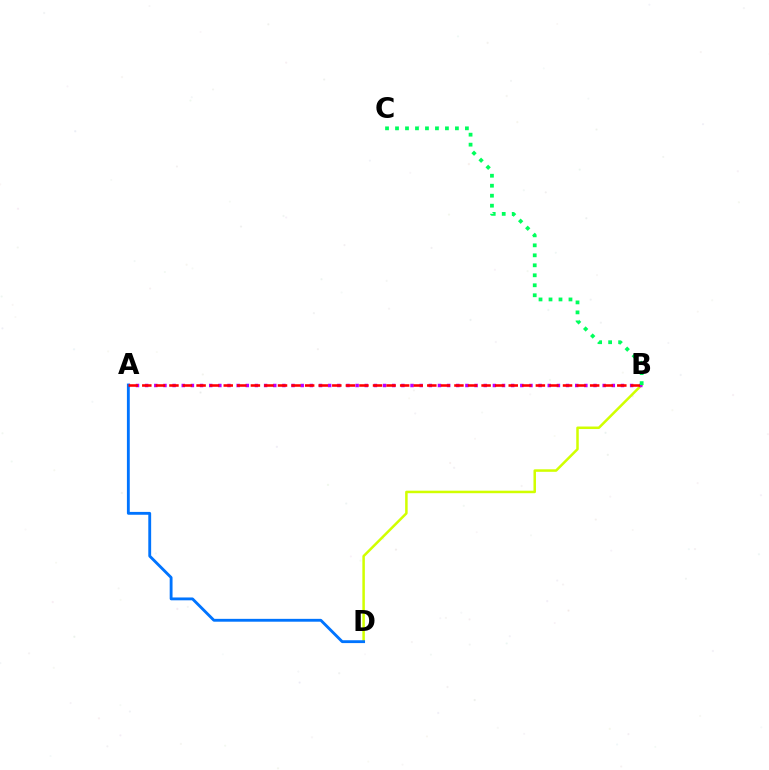{('B', 'D'): [{'color': '#d1ff00', 'line_style': 'solid', 'thickness': 1.81}], ('A', 'B'): [{'color': '#b900ff', 'line_style': 'dotted', 'thickness': 2.49}, {'color': '#ff0000', 'line_style': 'dashed', 'thickness': 1.84}], ('A', 'D'): [{'color': '#0074ff', 'line_style': 'solid', 'thickness': 2.05}], ('B', 'C'): [{'color': '#00ff5c', 'line_style': 'dotted', 'thickness': 2.71}]}